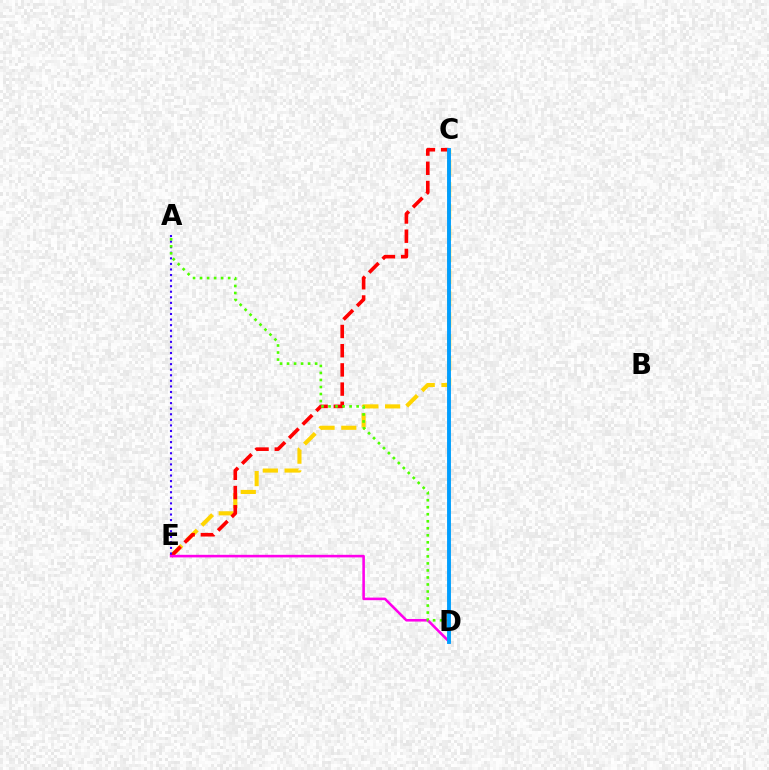{('C', 'E'): [{'color': '#ffd500', 'line_style': 'dashed', 'thickness': 2.95}, {'color': '#ff0000', 'line_style': 'dashed', 'thickness': 2.61}], ('C', 'D'): [{'color': '#00ff86', 'line_style': 'dashed', 'thickness': 1.78}, {'color': '#009eff', 'line_style': 'solid', 'thickness': 2.78}], ('D', 'E'): [{'color': '#ff00ed', 'line_style': 'solid', 'thickness': 1.86}], ('A', 'E'): [{'color': '#3700ff', 'line_style': 'dotted', 'thickness': 1.51}], ('A', 'D'): [{'color': '#4fff00', 'line_style': 'dotted', 'thickness': 1.91}]}